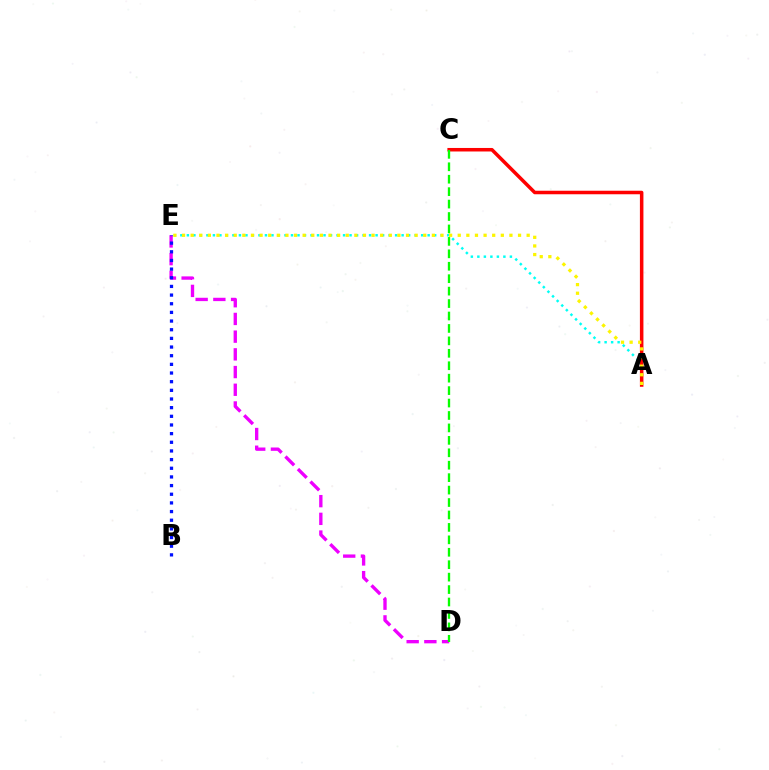{('A', 'E'): [{'color': '#00fff6', 'line_style': 'dotted', 'thickness': 1.77}, {'color': '#fcf500', 'line_style': 'dotted', 'thickness': 2.34}], ('D', 'E'): [{'color': '#ee00ff', 'line_style': 'dashed', 'thickness': 2.41}], ('A', 'C'): [{'color': '#ff0000', 'line_style': 'solid', 'thickness': 2.54}], ('B', 'E'): [{'color': '#0010ff', 'line_style': 'dotted', 'thickness': 2.35}], ('C', 'D'): [{'color': '#08ff00', 'line_style': 'dashed', 'thickness': 1.69}]}